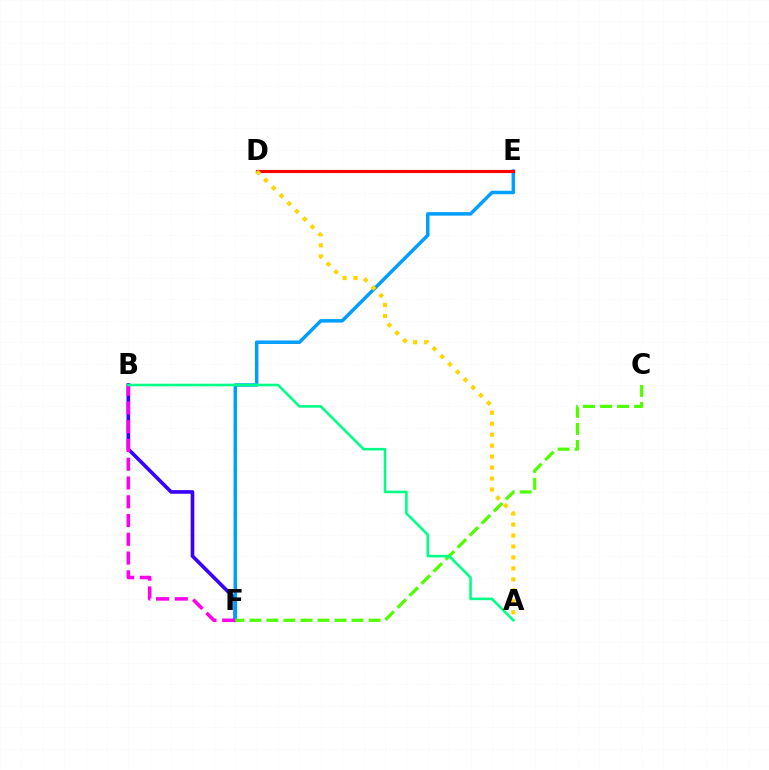{('B', 'F'): [{'color': '#3700ff', 'line_style': 'solid', 'thickness': 2.61}, {'color': '#ff00ed', 'line_style': 'dashed', 'thickness': 2.55}], ('E', 'F'): [{'color': '#009eff', 'line_style': 'solid', 'thickness': 2.51}], ('D', 'E'): [{'color': '#ff0000', 'line_style': 'solid', 'thickness': 2.27}], ('A', 'D'): [{'color': '#ffd500', 'line_style': 'dotted', 'thickness': 2.98}], ('C', 'F'): [{'color': '#4fff00', 'line_style': 'dashed', 'thickness': 2.31}], ('A', 'B'): [{'color': '#00ff86', 'line_style': 'solid', 'thickness': 1.86}]}